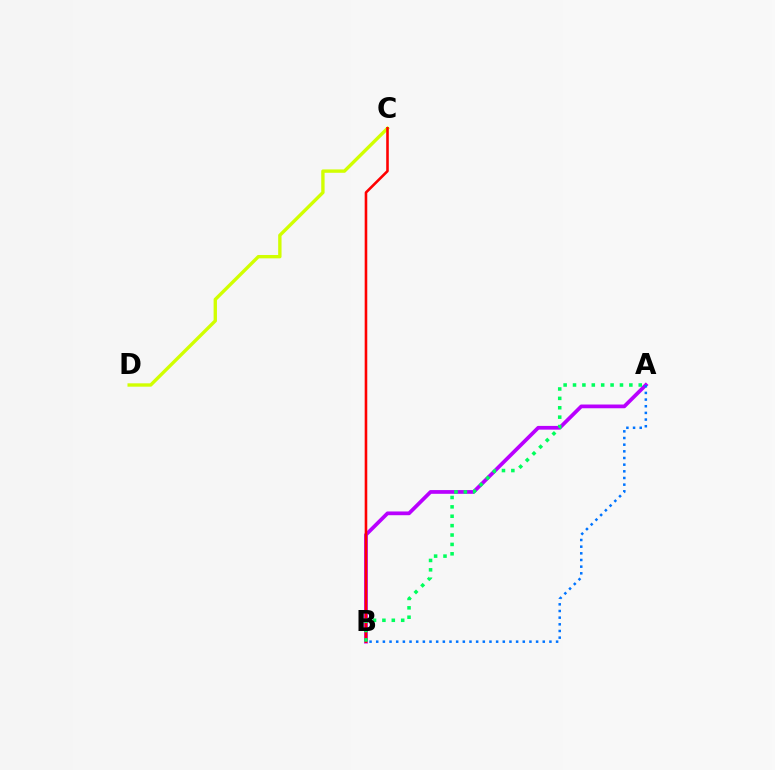{('A', 'B'): [{'color': '#b900ff', 'line_style': 'solid', 'thickness': 2.69}, {'color': '#00ff5c', 'line_style': 'dotted', 'thickness': 2.55}, {'color': '#0074ff', 'line_style': 'dotted', 'thickness': 1.81}], ('C', 'D'): [{'color': '#d1ff00', 'line_style': 'solid', 'thickness': 2.42}], ('B', 'C'): [{'color': '#ff0000', 'line_style': 'solid', 'thickness': 1.87}]}